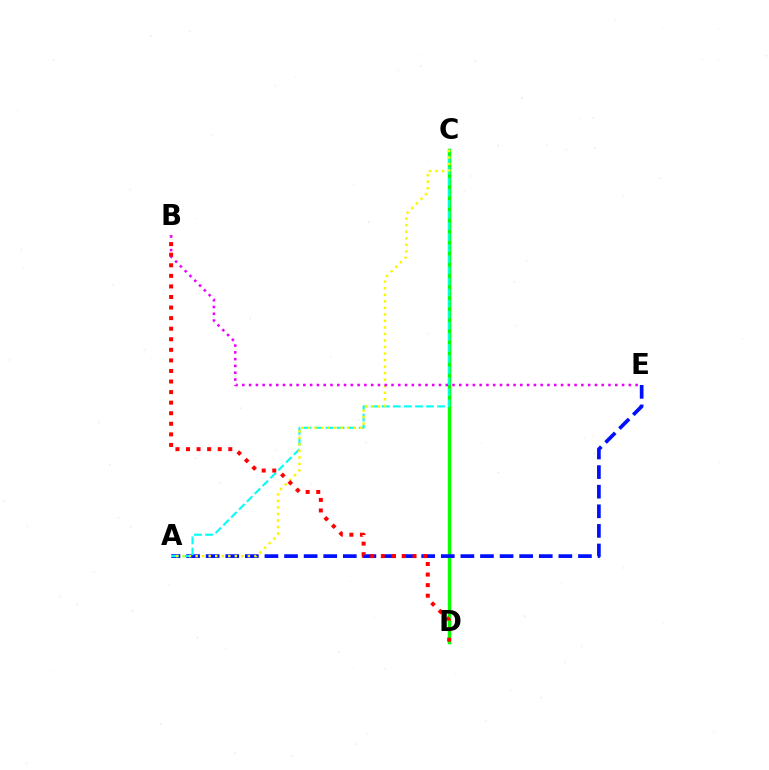{('C', 'D'): [{'color': '#08ff00', 'line_style': 'solid', 'thickness': 2.48}], ('A', 'E'): [{'color': '#0010ff', 'line_style': 'dashed', 'thickness': 2.66}], ('A', 'C'): [{'color': '#00fff6', 'line_style': 'dashed', 'thickness': 1.51}, {'color': '#fcf500', 'line_style': 'dotted', 'thickness': 1.77}], ('B', 'E'): [{'color': '#ee00ff', 'line_style': 'dotted', 'thickness': 1.84}], ('B', 'D'): [{'color': '#ff0000', 'line_style': 'dotted', 'thickness': 2.87}]}